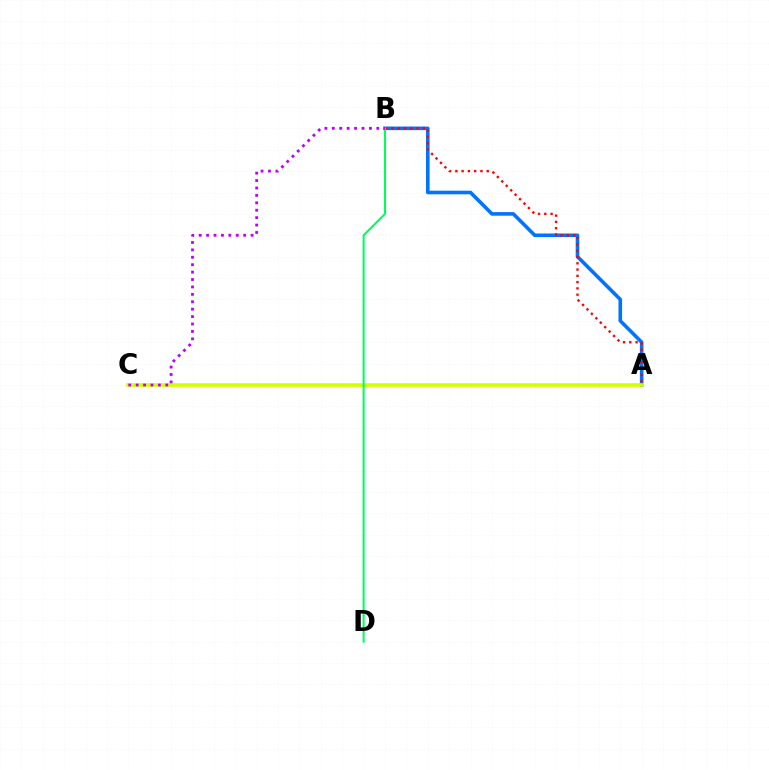{('A', 'B'): [{'color': '#0074ff', 'line_style': 'solid', 'thickness': 2.6}, {'color': '#ff0000', 'line_style': 'dotted', 'thickness': 1.71}], ('A', 'C'): [{'color': '#d1ff00', 'line_style': 'solid', 'thickness': 2.58}], ('B', 'D'): [{'color': '#00ff5c', 'line_style': 'solid', 'thickness': 1.5}], ('B', 'C'): [{'color': '#b900ff', 'line_style': 'dotted', 'thickness': 2.01}]}